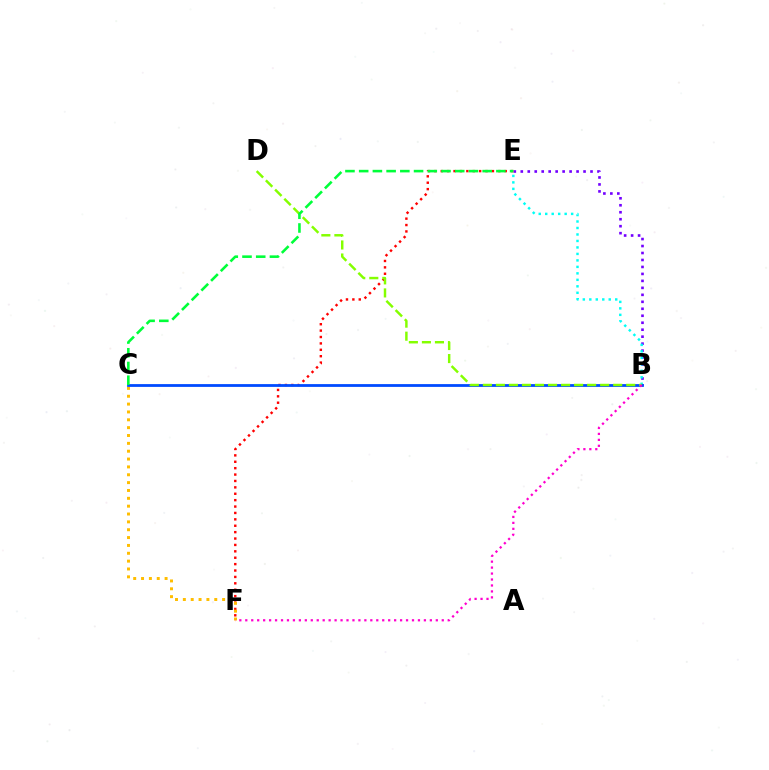{('B', 'E'): [{'color': '#7200ff', 'line_style': 'dotted', 'thickness': 1.89}, {'color': '#00fff6', 'line_style': 'dotted', 'thickness': 1.76}], ('E', 'F'): [{'color': '#ff0000', 'line_style': 'dotted', 'thickness': 1.74}], ('C', 'F'): [{'color': '#ffbd00', 'line_style': 'dotted', 'thickness': 2.13}], ('B', 'C'): [{'color': '#004bff', 'line_style': 'solid', 'thickness': 2.01}], ('B', 'D'): [{'color': '#84ff00', 'line_style': 'dashed', 'thickness': 1.77}], ('C', 'E'): [{'color': '#00ff39', 'line_style': 'dashed', 'thickness': 1.86}], ('B', 'F'): [{'color': '#ff00cf', 'line_style': 'dotted', 'thickness': 1.62}]}